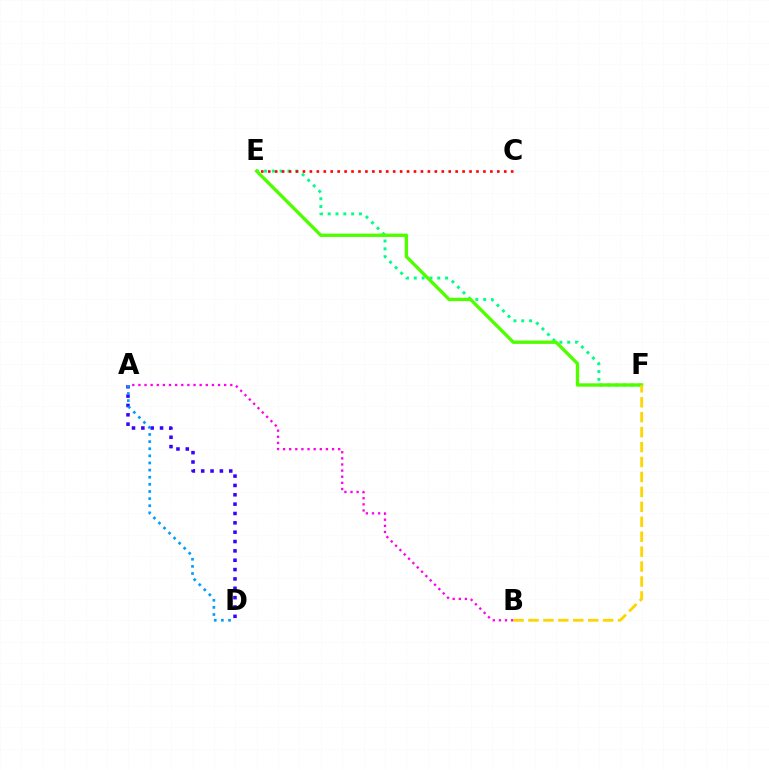{('A', 'B'): [{'color': '#ff00ed', 'line_style': 'dotted', 'thickness': 1.66}], ('E', 'F'): [{'color': '#00ff86', 'line_style': 'dotted', 'thickness': 2.13}, {'color': '#4fff00', 'line_style': 'solid', 'thickness': 2.42}], ('A', 'D'): [{'color': '#3700ff', 'line_style': 'dotted', 'thickness': 2.54}, {'color': '#009eff', 'line_style': 'dotted', 'thickness': 1.94}], ('B', 'F'): [{'color': '#ffd500', 'line_style': 'dashed', 'thickness': 2.03}], ('C', 'E'): [{'color': '#ff0000', 'line_style': 'dotted', 'thickness': 1.89}]}